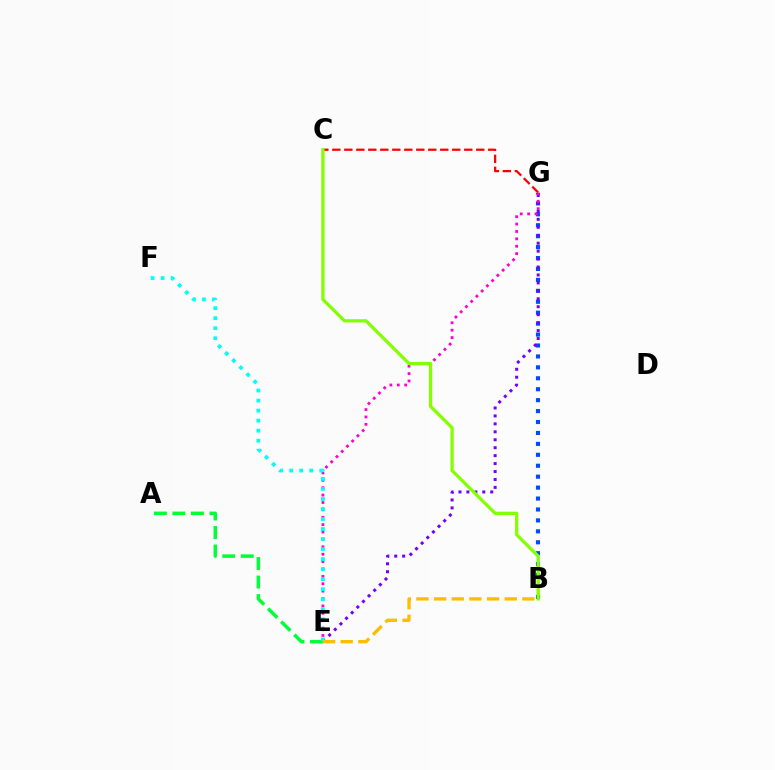{('B', 'G'): [{'color': '#004bff', 'line_style': 'dotted', 'thickness': 2.97}], ('C', 'G'): [{'color': '#ff0000', 'line_style': 'dashed', 'thickness': 1.63}], ('E', 'G'): [{'color': '#7200ff', 'line_style': 'dotted', 'thickness': 2.16}, {'color': '#ff00cf', 'line_style': 'dotted', 'thickness': 2.01}], ('A', 'E'): [{'color': '#00ff39', 'line_style': 'dashed', 'thickness': 2.52}], ('E', 'F'): [{'color': '#00fff6', 'line_style': 'dotted', 'thickness': 2.72}], ('B', 'E'): [{'color': '#ffbd00', 'line_style': 'dashed', 'thickness': 2.4}], ('B', 'C'): [{'color': '#84ff00', 'line_style': 'solid', 'thickness': 2.34}]}